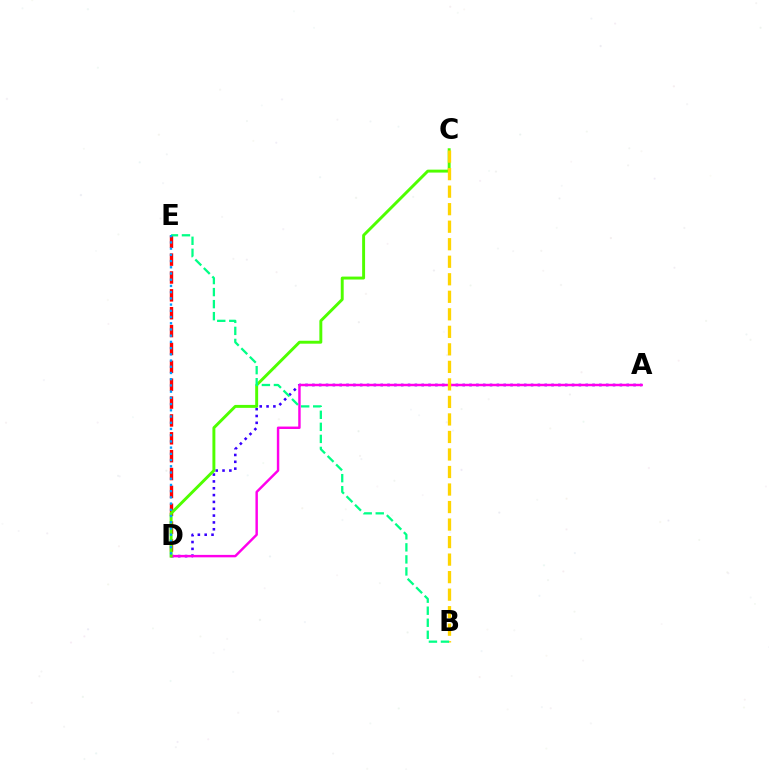{('A', 'D'): [{'color': '#3700ff', 'line_style': 'dotted', 'thickness': 1.86}, {'color': '#ff00ed', 'line_style': 'solid', 'thickness': 1.76}], ('D', 'E'): [{'color': '#ff0000', 'line_style': 'dashed', 'thickness': 2.43}, {'color': '#009eff', 'line_style': 'dotted', 'thickness': 1.69}], ('C', 'D'): [{'color': '#4fff00', 'line_style': 'solid', 'thickness': 2.11}], ('B', 'C'): [{'color': '#ffd500', 'line_style': 'dashed', 'thickness': 2.38}], ('B', 'E'): [{'color': '#00ff86', 'line_style': 'dashed', 'thickness': 1.63}]}